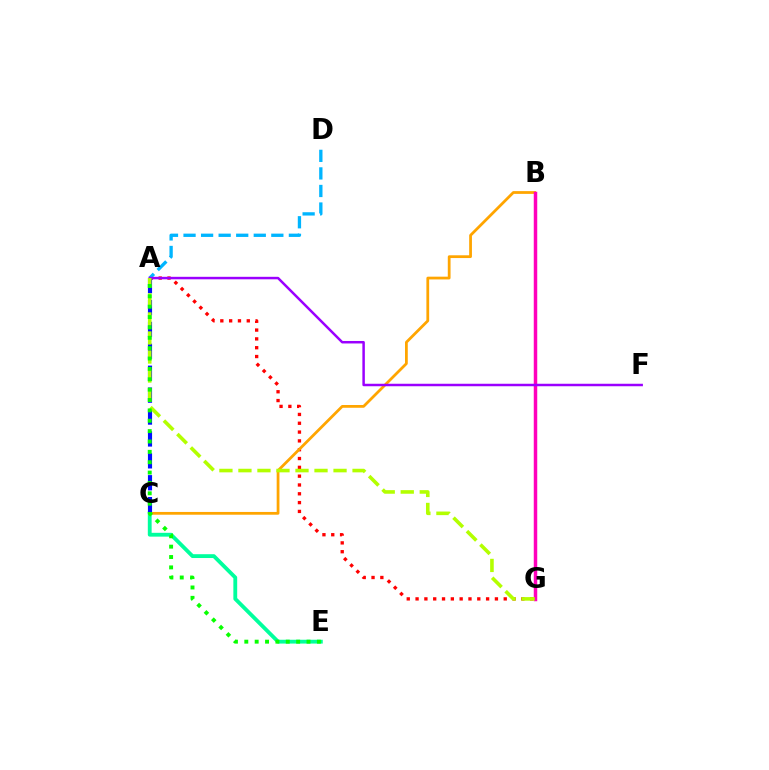{('C', 'E'): [{'color': '#00ff9d', 'line_style': 'solid', 'thickness': 2.75}], ('A', 'G'): [{'color': '#ff0000', 'line_style': 'dotted', 'thickness': 2.4}, {'color': '#b3ff00', 'line_style': 'dashed', 'thickness': 2.58}], ('B', 'C'): [{'color': '#ffa500', 'line_style': 'solid', 'thickness': 1.99}], ('A', 'C'): [{'color': '#0010ff', 'line_style': 'dashed', 'thickness': 2.98}], ('B', 'G'): [{'color': '#ff00bd', 'line_style': 'solid', 'thickness': 2.5}], ('A', 'D'): [{'color': '#00b5ff', 'line_style': 'dashed', 'thickness': 2.39}], ('A', 'F'): [{'color': '#9b00ff', 'line_style': 'solid', 'thickness': 1.79}], ('A', 'E'): [{'color': '#08ff00', 'line_style': 'dotted', 'thickness': 2.82}]}